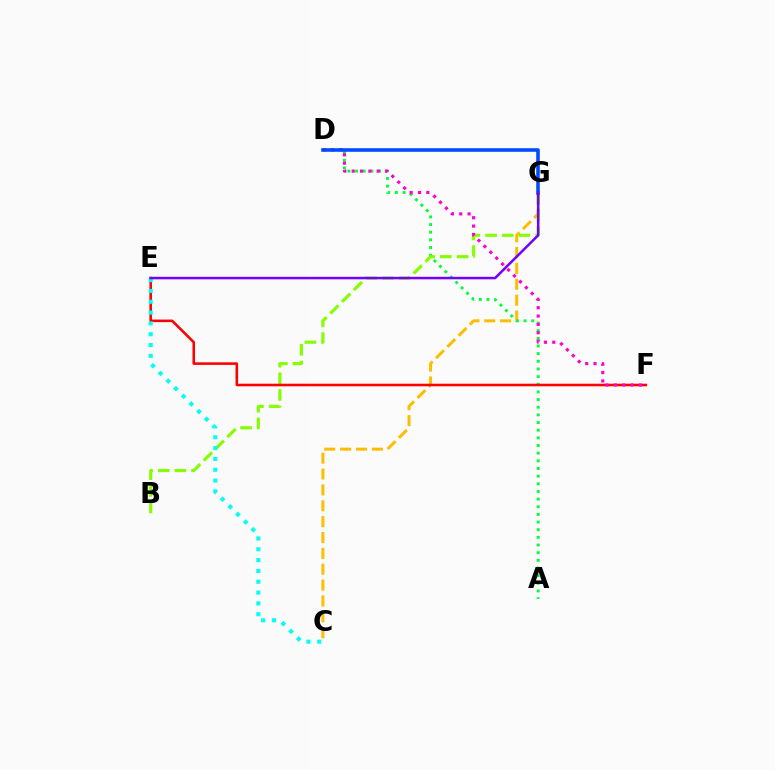{('C', 'G'): [{'color': '#ffbd00', 'line_style': 'dashed', 'thickness': 2.16}], ('A', 'D'): [{'color': '#00ff39', 'line_style': 'dotted', 'thickness': 2.08}], ('B', 'G'): [{'color': '#84ff00', 'line_style': 'dashed', 'thickness': 2.26}], ('E', 'F'): [{'color': '#ff0000', 'line_style': 'solid', 'thickness': 1.85}], ('D', 'F'): [{'color': '#ff00cf', 'line_style': 'dotted', 'thickness': 2.27}], ('D', 'G'): [{'color': '#004bff', 'line_style': 'solid', 'thickness': 2.57}], ('C', 'E'): [{'color': '#00fff6', 'line_style': 'dotted', 'thickness': 2.94}], ('E', 'G'): [{'color': '#7200ff', 'line_style': 'solid', 'thickness': 1.81}]}